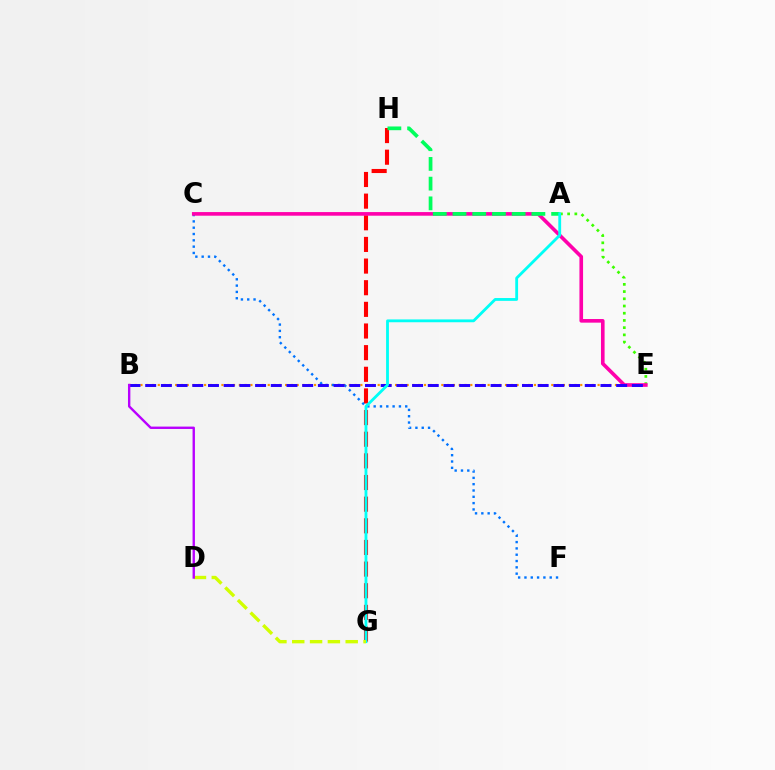{('A', 'E'): [{'color': '#3dff00', 'line_style': 'dotted', 'thickness': 1.96}], ('G', 'H'): [{'color': '#ff0000', 'line_style': 'dashed', 'thickness': 2.94}], ('B', 'E'): [{'color': '#ff9400', 'line_style': 'dotted', 'thickness': 1.57}, {'color': '#2500ff', 'line_style': 'dashed', 'thickness': 2.13}], ('C', 'F'): [{'color': '#0074ff', 'line_style': 'dotted', 'thickness': 1.72}], ('C', 'E'): [{'color': '#ff00ac', 'line_style': 'solid', 'thickness': 2.61}], ('A', 'H'): [{'color': '#00ff5c', 'line_style': 'dashed', 'thickness': 2.68}], ('A', 'G'): [{'color': '#00fff6', 'line_style': 'solid', 'thickness': 2.03}], ('D', 'G'): [{'color': '#d1ff00', 'line_style': 'dashed', 'thickness': 2.42}], ('B', 'D'): [{'color': '#b900ff', 'line_style': 'solid', 'thickness': 1.72}]}